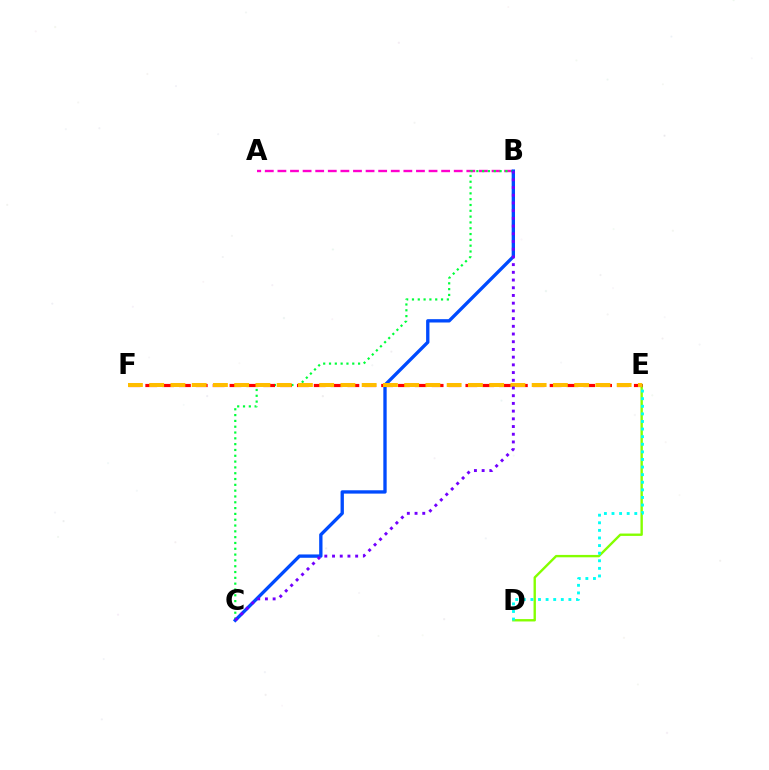{('A', 'B'): [{'color': '#ff00cf', 'line_style': 'dashed', 'thickness': 1.71}], ('B', 'C'): [{'color': '#00ff39', 'line_style': 'dotted', 'thickness': 1.58}, {'color': '#004bff', 'line_style': 'solid', 'thickness': 2.4}, {'color': '#7200ff', 'line_style': 'dotted', 'thickness': 2.09}], ('D', 'E'): [{'color': '#84ff00', 'line_style': 'solid', 'thickness': 1.71}, {'color': '#00fff6', 'line_style': 'dotted', 'thickness': 2.06}], ('E', 'F'): [{'color': '#ff0000', 'line_style': 'dashed', 'thickness': 2.29}, {'color': '#ffbd00', 'line_style': 'dashed', 'thickness': 2.89}]}